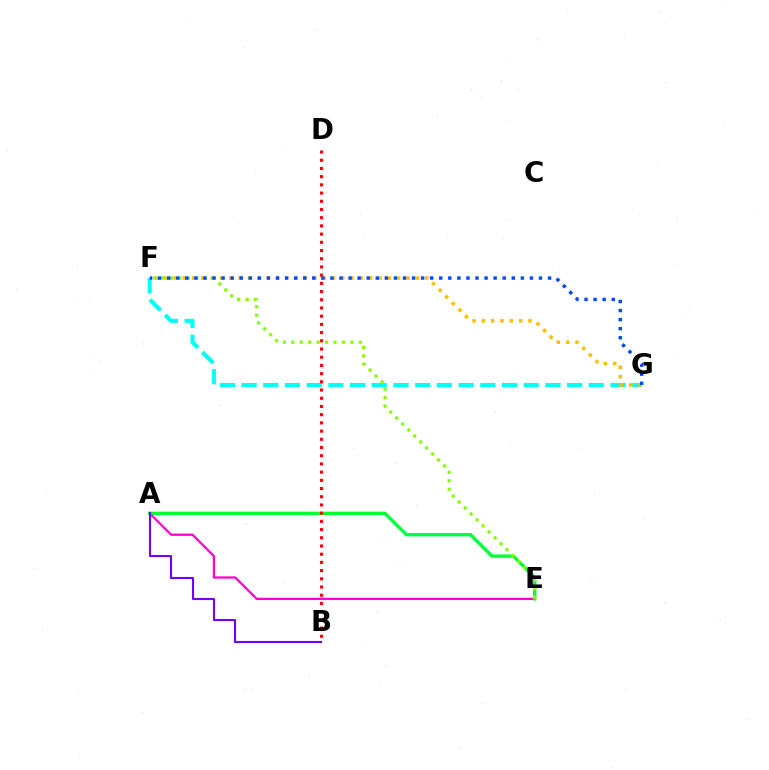{('F', 'G'): [{'color': '#00fff6', 'line_style': 'dashed', 'thickness': 2.95}, {'color': '#ffbd00', 'line_style': 'dotted', 'thickness': 2.53}, {'color': '#004bff', 'line_style': 'dotted', 'thickness': 2.46}], ('A', 'E'): [{'color': '#ff00cf', 'line_style': 'solid', 'thickness': 1.63}, {'color': '#00ff39', 'line_style': 'solid', 'thickness': 2.4}], ('A', 'B'): [{'color': '#7200ff', 'line_style': 'solid', 'thickness': 1.51}], ('B', 'D'): [{'color': '#ff0000', 'line_style': 'dotted', 'thickness': 2.23}], ('E', 'F'): [{'color': '#84ff00', 'line_style': 'dotted', 'thickness': 2.29}]}